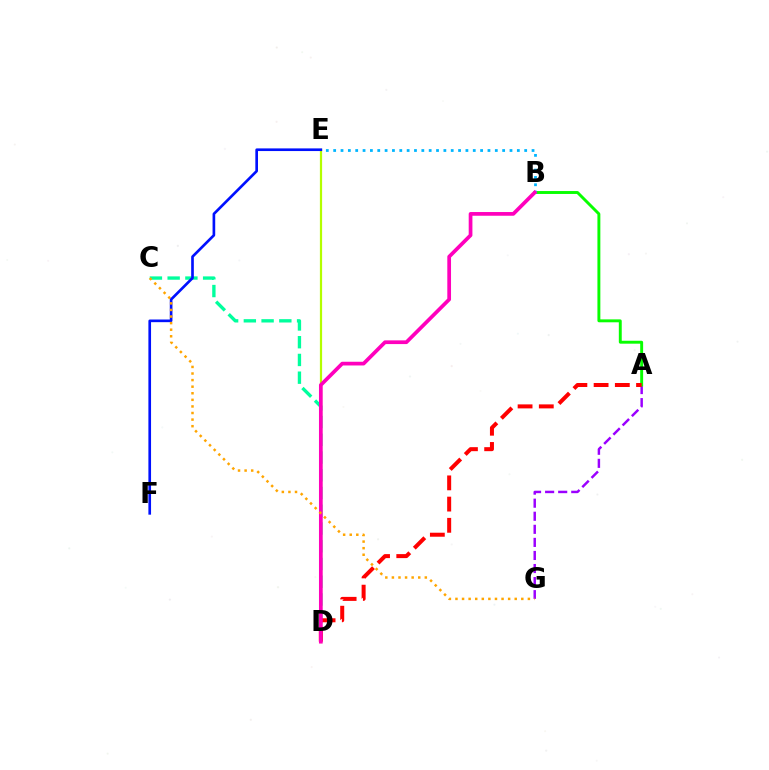{('A', 'G'): [{'color': '#9b00ff', 'line_style': 'dashed', 'thickness': 1.78}], ('A', 'B'): [{'color': '#08ff00', 'line_style': 'solid', 'thickness': 2.1}], ('C', 'D'): [{'color': '#00ff9d', 'line_style': 'dashed', 'thickness': 2.41}], ('B', 'E'): [{'color': '#00b5ff', 'line_style': 'dotted', 'thickness': 2.0}], ('D', 'E'): [{'color': '#b3ff00', 'line_style': 'solid', 'thickness': 1.59}], ('E', 'F'): [{'color': '#0010ff', 'line_style': 'solid', 'thickness': 1.91}], ('A', 'D'): [{'color': '#ff0000', 'line_style': 'dashed', 'thickness': 2.88}], ('B', 'D'): [{'color': '#ff00bd', 'line_style': 'solid', 'thickness': 2.68}], ('C', 'G'): [{'color': '#ffa500', 'line_style': 'dotted', 'thickness': 1.79}]}